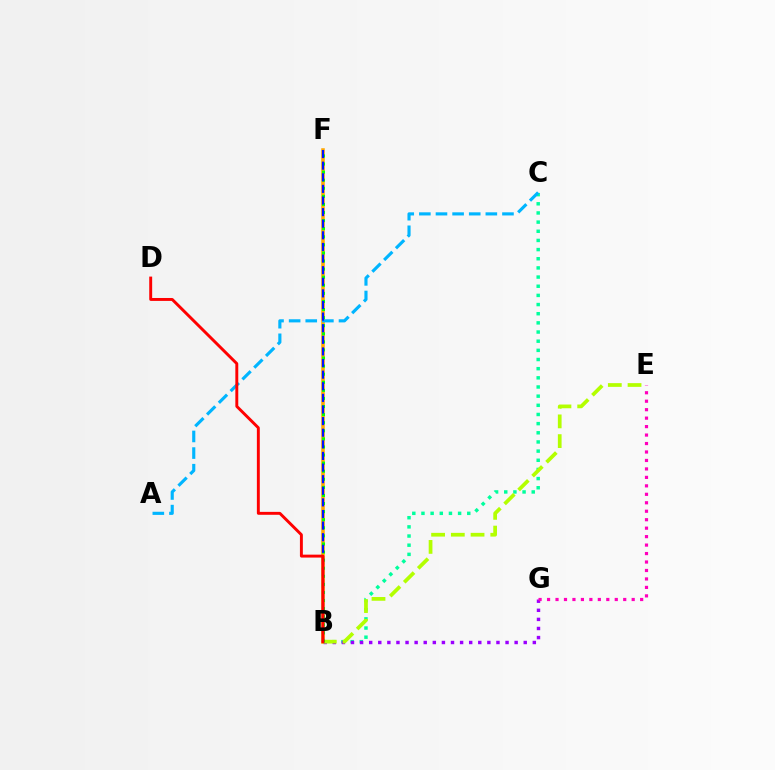{('B', 'C'): [{'color': '#00ff9d', 'line_style': 'dotted', 'thickness': 2.49}], ('B', 'F'): [{'color': '#ffa500', 'line_style': 'solid', 'thickness': 2.55}, {'color': '#08ff00', 'line_style': 'dotted', 'thickness': 2.2}, {'color': '#0010ff', 'line_style': 'dashed', 'thickness': 1.58}], ('B', 'G'): [{'color': '#9b00ff', 'line_style': 'dotted', 'thickness': 2.47}], ('A', 'C'): [{'color': '#00b5ff', 'line_style': 'dashed', 'thickness': 2.26}], ('B', 'E'): [{'color': '#b3ff00', 'line_style': 'dashed', 'thickness': 2.68}], ('E', 'G'): [{'color': '#ff00bd', 'line_style': 'dotted', 'thickness': 2.3}], ('B', 'D'): [{'color': '#ff0000', 'line_style': 'solid', 'thickness': 2.1}]}